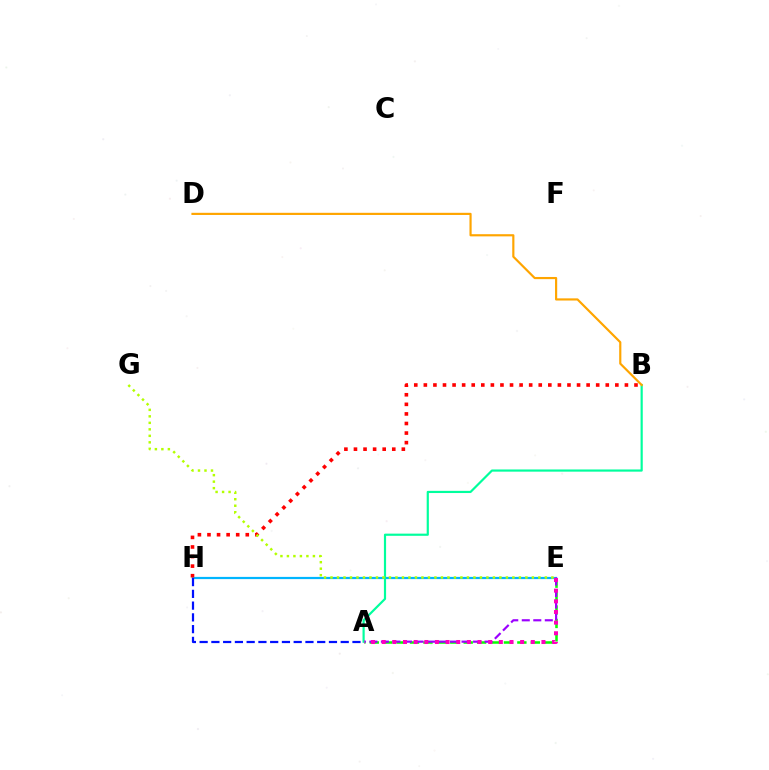{('E', 'H'): [{'color': '#00b5ff', 'line_style': 'solid', 'thickness': 1.59}], ('A', 'E'): [{'color': '#08ff00', 'line_style': 'dashed', 'thickness': 1.82}, {'color': '#9b00ff', 'line_style': 'dashed', 'thickness': 1.56}, {'color': '#ff00bd', 'line_style': 'dotted', 'thickness': 2.89}], ('A', 'H'): [{'color': '#0010ff', 'line_style': 'dashed', 'thickness': 1.6}], ('B', 'H'): [{'color': '#ff0000', 'line_style': 'dotted', 'thickness': 2.6}], ('A', 'B'): [{'color': '#00ff9d', 'line_style': 'solid', 'thickness': 1.57}], ('B', 'D'): [{'color': '#ffa500', 'line_style': 'solid', 'thickness': 1.56}], ('E', 'G'): [{'color': '#b3ff00', 'line_style': 'dotted', 'thickness': 1.77}]}